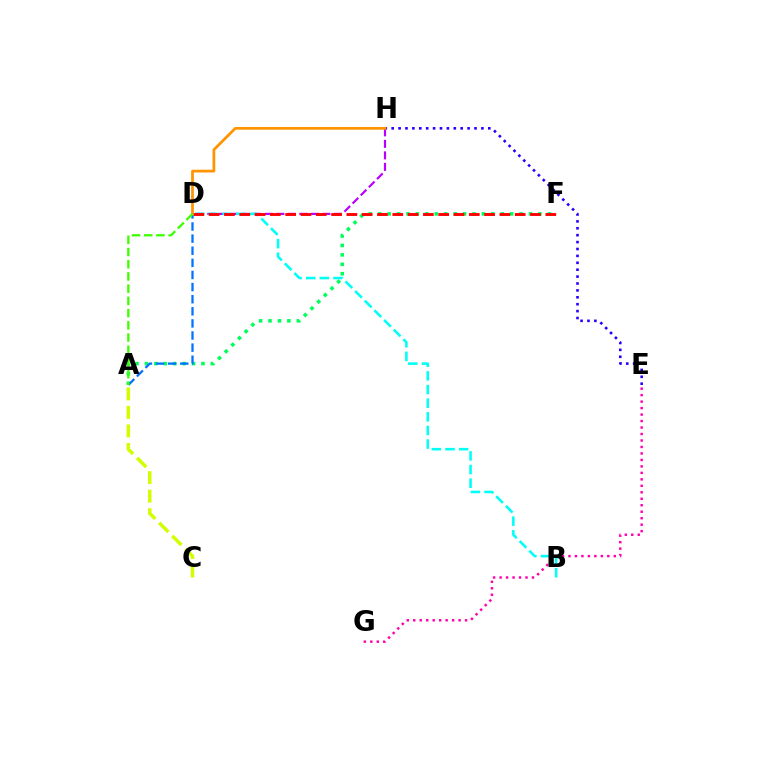{('A', 'C'): [{'color': '#d1ff00', 'line_style': 'dashed', 'thickness': 2.52}], ('E', 'H'): [{'color': '#2500ff', 'line_style': 'dotted', 'thickness': 1.88}], ('A', 'F'): [{'color': '#00ff5c', 'line_style': 'dotted', 'thickness': 2.56}], ('D', 'H'): [{'color': '#b900ff', 'line_style': 'dashed', 'thickness': 1.56}, {'color': '#ff9400', 'line_style': 'solid', 'thickness': 1.97}], ('E', 'G'): [{'color': '#ff00ac', 'line_style': 'dotted', 'thickness': 1.76}], ('A', 'D'): [{'color': '#0074ff', 'line_style': 'dashed', 'thickness': 1.65}, {'color': '#3dff00', 'line_style': 'dashed', 'thickness': 1.66}], ('B', 'D'): [{'color': '#00fff6', 'line_style': 'dashed', 'thickness': 1.85}], ('D', 'F'): [{'color': '#ff0000', 'line_style': 'dashed', 'thickness': 2.08}]}